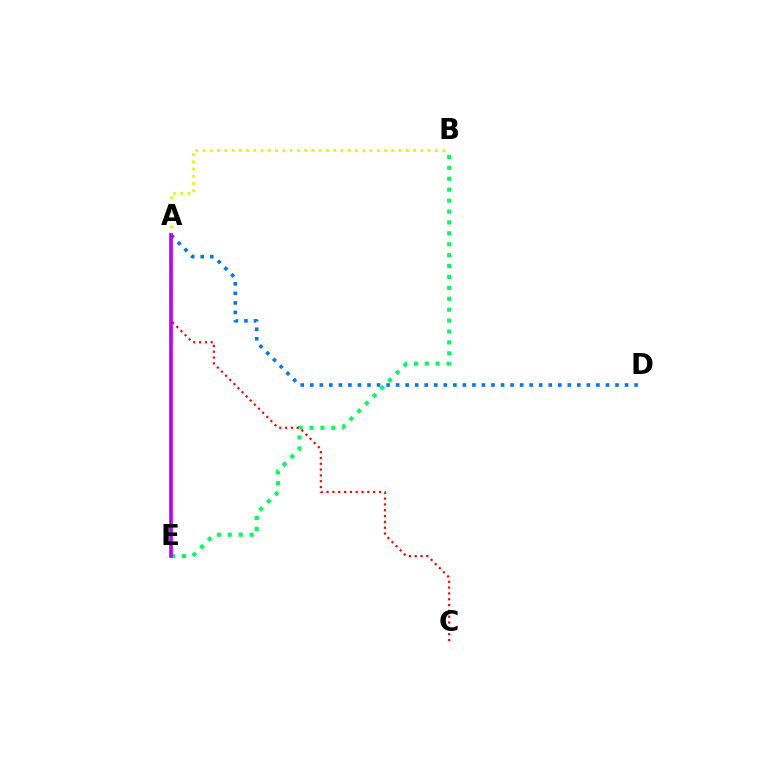{('B', 'E'): [{'color': '#00ff5c', 'line_style': 'dotted', 'thickness': 2.96}], ('A', 'B'): [{'color': '#d1ff00', 'line_style': 'dotted', 'thickness': 1.97}], ('A', 'C'): [{'color': '#ff0000', 'line_style': 'dotted', 'thickness': 1.58}], ('A', 'D'): [{'color': '#0074ff', 'line_style': 'dotted', 'thickness': 2.59}], ('A', 'E'): [{'color': '#b900ff', 'line_style': 'solid', 'thickness': 2.62}]}